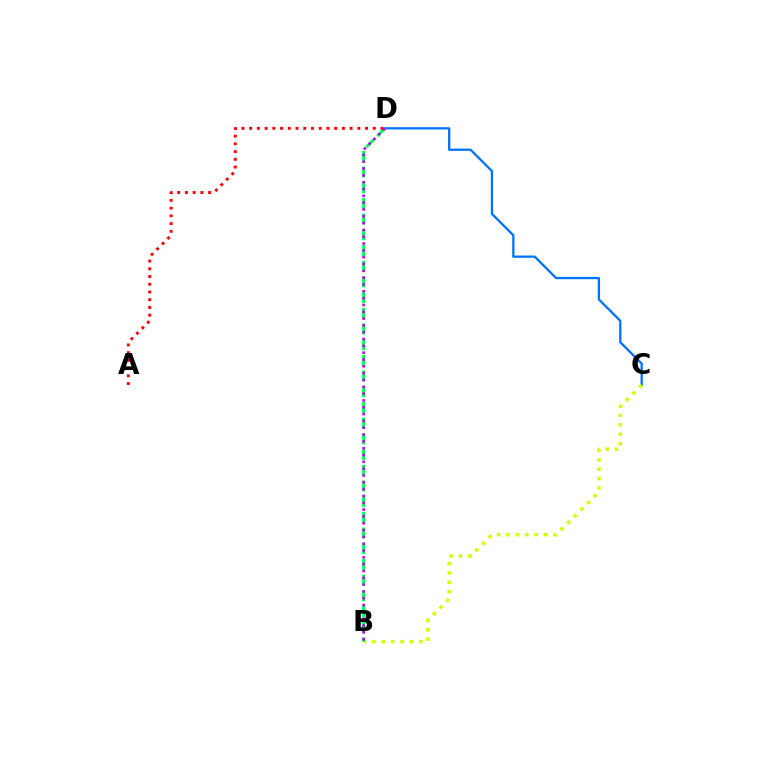{('C', 'D'): [{'color': '#0074ff', 'line_style': 'solid', 'thickness': 1.65}], ('B', 'C'): [{'color': '#d1ff00', 'line_style': 'dotted', 'thickness': 2.55}], ('B', 'D'): [{'color': '#00ff5c', 'line_style': 'dashed', 'thickness': 2.13}, {'color': '#b900ff', 'line_style': 'dotted', 'thickness': 1.85}], ('A', 'D'): [{'color': '#ff0000', 'line_style': 'dotted', 'thickness': 2.1}]}